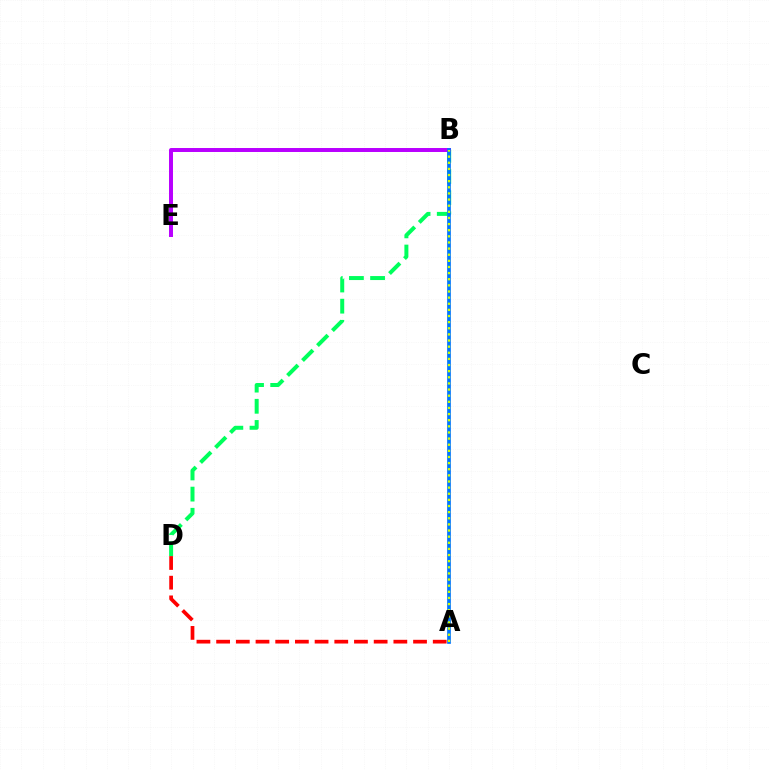{('B', 'D'): [{'color': '#00ff5c', 'line_style': 'dashed', 'thickness': 2.87}], ('B', 'E'): [{'color': '#b900ff', 'line_style': 'solid', 'thickness': 2.85}], ('A', 'B'): [{'color': '#0074ff', 'line_style': 'solid', 'thickness': 2.67}, {'color': '#d1ff00', 'line_style': 'dotted', 'thickness': 1.67}], ('A', 'D'): [{'color': '#ff0000', 'line_style': 'dashed', 'thickness': 2.68}]}